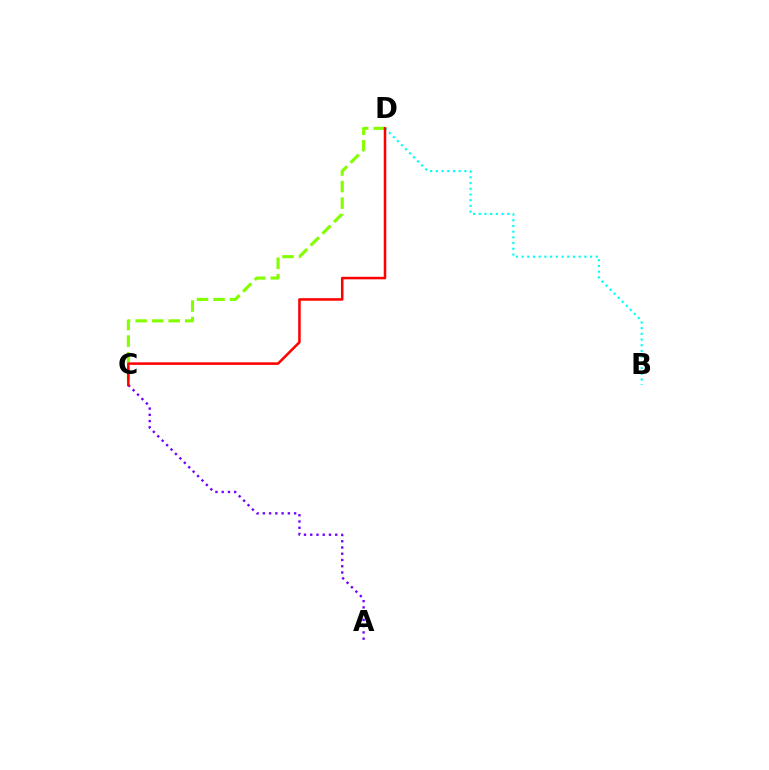{('A', 'C'): [{'color': '#7200ff', 'line_style': 'dotted', 'thickness': 1.7}], ('B', 'D'): [{'color': '#00fff6', 'line_style': 'dotted', 'thickness': 1.55}], ('C', 'D'): [{'color': '#84ff00', 'line_style': 'dashed', 'thickness': 2.25}, {'color': '#ff0000', 'line_style': 'solid', 'thickness': 1.82}]}